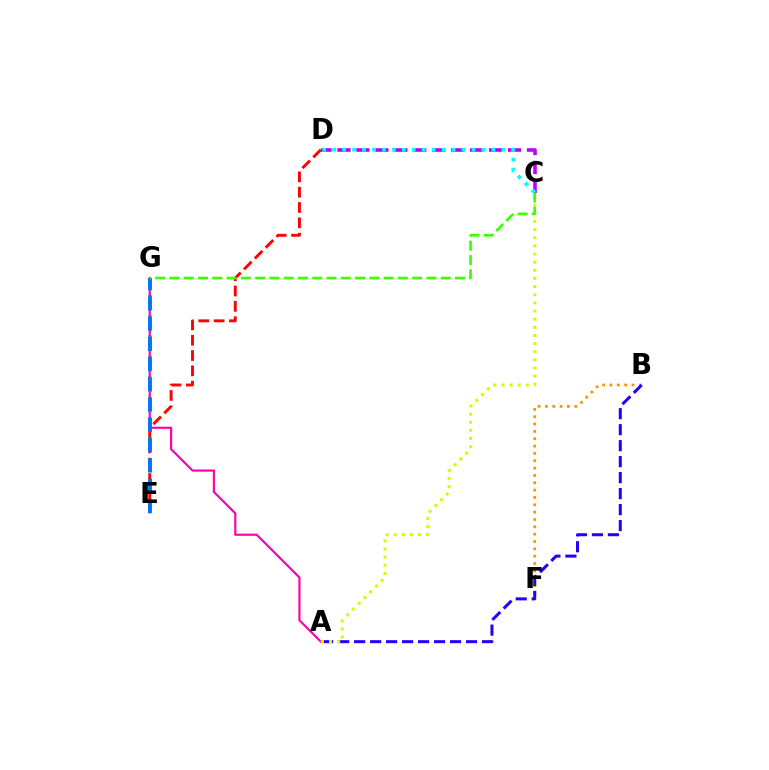{('B', 'F'): [{'color': '#ff9400', 'line_style': 'dotted', 'thickness': 1.99}], ('E', 'G'): [{'color': '#00ff5c', 'line_style': 'dashed', 'thickness': 2.77}, {'color': '#0074ff', 'line_style': 'dashed', 'thickness': 2.75}], ('C', 'D'): [{'color': '#b900ff', 'line_style': 'dashed', 'thickness': 2.57}, {'color': '#00fff6', 'line_style': 'dotted', 'thickness': 2.7}], ('A', 'G'): [{'color': '#ff00ac', 'line_style': 'solid', 'thickness': 1.56}], ('D', 'E'): [{'color': '#ff0000', 'line_style': 'dashed', 'thickness': 2.08}], ('A', 'B'): [{'color': '#2500ff', 'line_style': 'dashed', 'thickness': 2.17}], ('A', 'C'): [{'color': '#d1ff00', 'line_style': 'dotted', 'thickness': 2.21}], ('C', 'G'): [{'color': '#3dff00', 'line_style': 'dashed', 'thickness': 1.94}]}